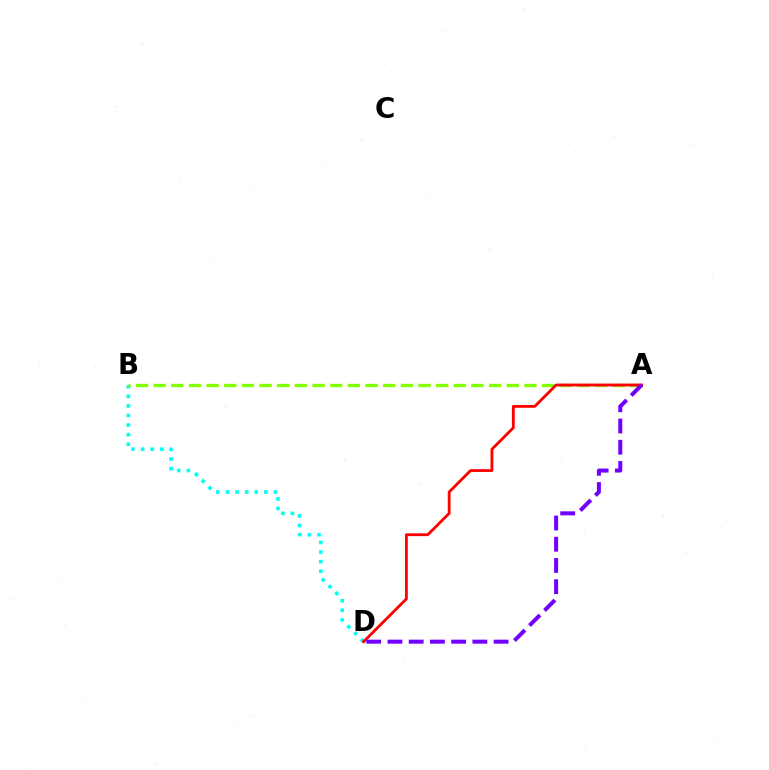{('B', 'D'): [{'color': '#00fff6', 'line_style': 'dotted', 'thickness': 2.61}], ('A', 'B'): [{'color': '#84ff00', 'line_style': 'dashed', 'thickness': 2.4}], ('A', 'D'): [{'color': '#ff0000', 'line_style': 'solid', 'thickness': 2.03}, {'color': '#7200ff', 'line_style': 'dashed', 'thickness': 2.88}]}